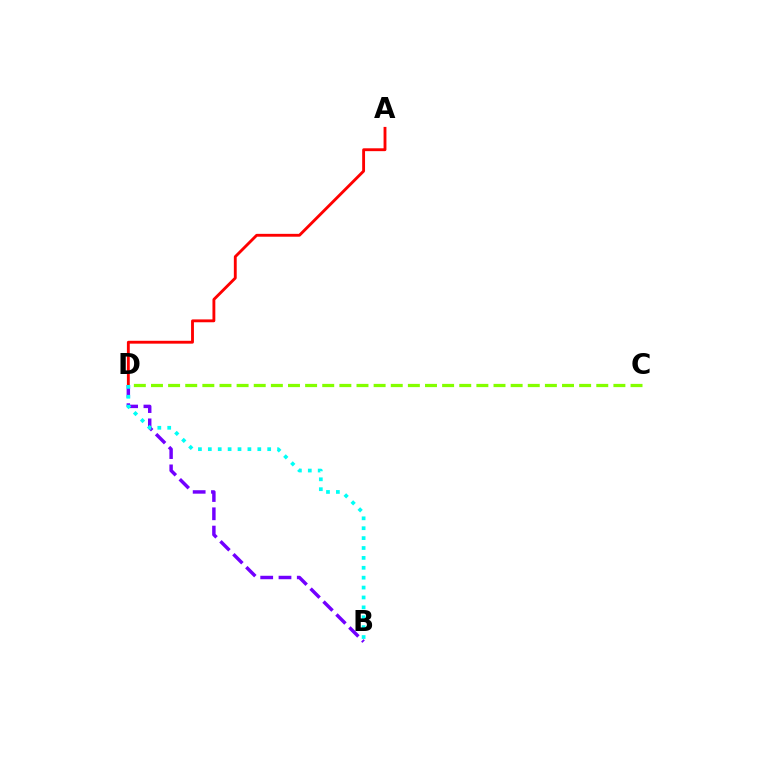{('C', 'D'): [{'color': '#84ff00', 'line_style': 'dashed', 'thickness': 2.33}], ('B', 'D'): [{'color': '#7200ff', 'line_style': 'dashed', 'thickness': 2.48}, {'color': '#00fff6', 'line_style': 'dotted', 'thickness': 2.69}], ('A', 'D'): [{'color': '#ff0000', 'line_style': 'solid', 'thickness': 2.06}]}